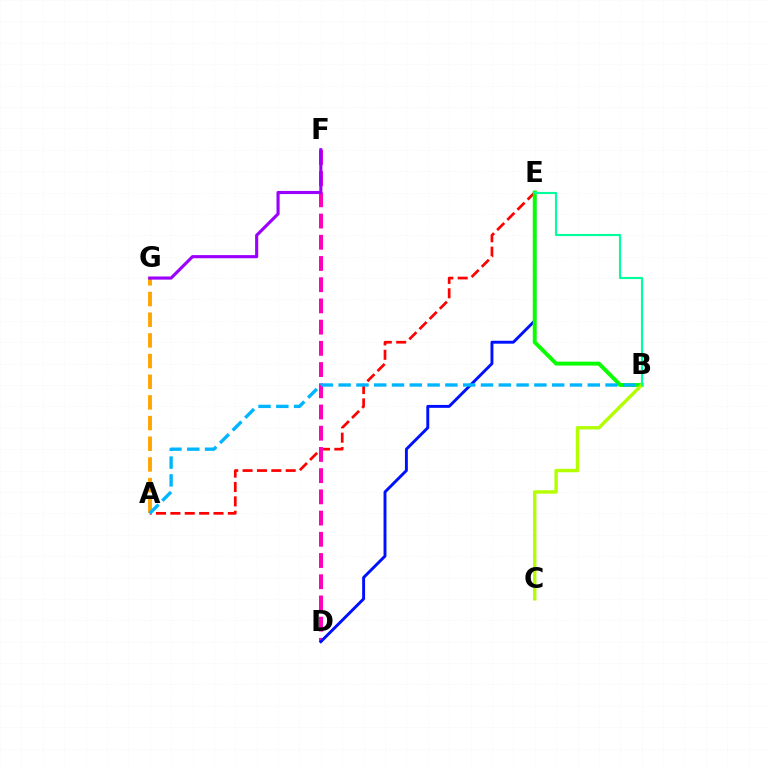{('A', 'E'): [{'color': '#ff0000', 'line_style': 'dashed', 'thickness': 1.95}], ('D', 'F'): [{'color': '#ff00bd', 'line_style': 'dashed', 'thickness': 2.88}], ('A', 'G'): [{'color': '#ffa500', 'line_style': 'dashed', 'thickness': 2.81}], ('D', 'E'): [{'color': '#0010ff', 'line_style': 'solid', 'thickness': 2.1}], ('F', 'G'): [{'color': '#9b00ff', 'line_style': 'solid', 'thickness': 2.25}], ('B', 'E'): [{'color': '#08ff00', 'line_style': 'solid', 'thickness': 2.81}, {'color': '#00ff9d', 'line_style': 'solid', 'thickness': 1.55}], ('A', 'B'): [{'color': '#00b5ff', 'line_style': 'dashed', 'thickness': 2.42}], ('B', 'C'): [{'color': '#b3ff00', 'line_style': 'solid', 'thickness': 2.44}]}